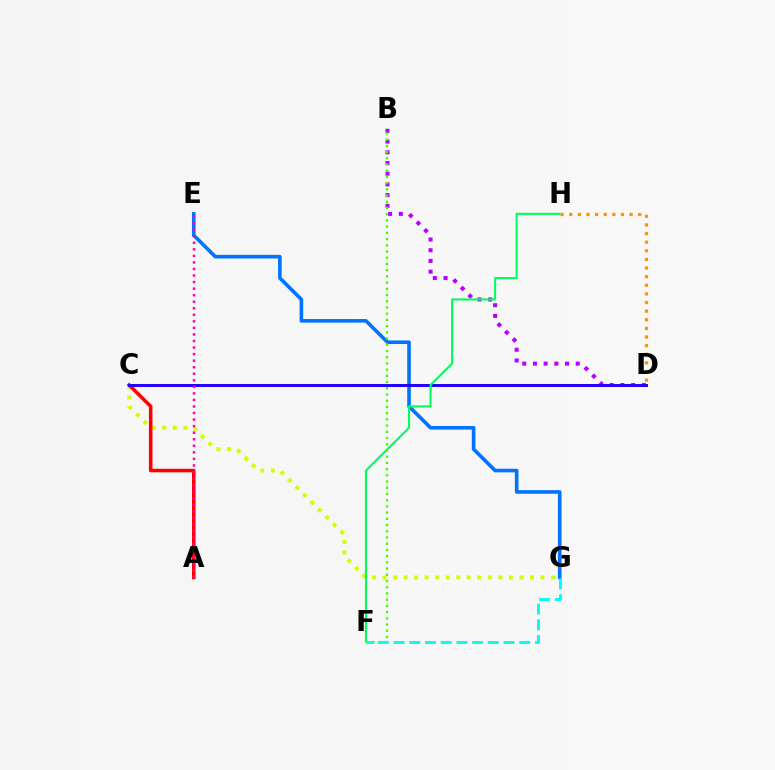{('C', 'G'): [{'color': '#d1ff00', 'line_style': 'dotted', 'thickness': 2.86}], ('E', 'G'): [{'color': '#0074ff', 'line_style': 'solid', 'thickness': 2.6}], ('A', 'C'): [{'color': '#ff0000', 'line_style': 'solid', 'thickness': 2.54}], ('B', 'D'): [{'color': '#b900ff', 'line_style': 'dotted', 'thickness': 2.91}], ('C', 'D'): [{'color': '#2500ff', 'line_style': 'solid', 'thickness': 2.14}], ('F', 'H'): [{'color': '#00ff5c', 'line_style': 'solid', 'thickness': 1.51}], ('D', 'H'): [{'color': '#ff9400', 'line_style': 'dotted', 'thickness': 2.34}], ('B', 'F'): [{'color': '#3dff00', 'line_style': 'dotted', 'thickness': 1.69}], ('A', 'E'): [{'color': '#ff00ac', 'line_style': 'dotted', 'thickness': 1.78}], ('F', 'G'): [{'color': '#00fff6', 'line_style': 'dashed', 'thickness': 2.13}]}